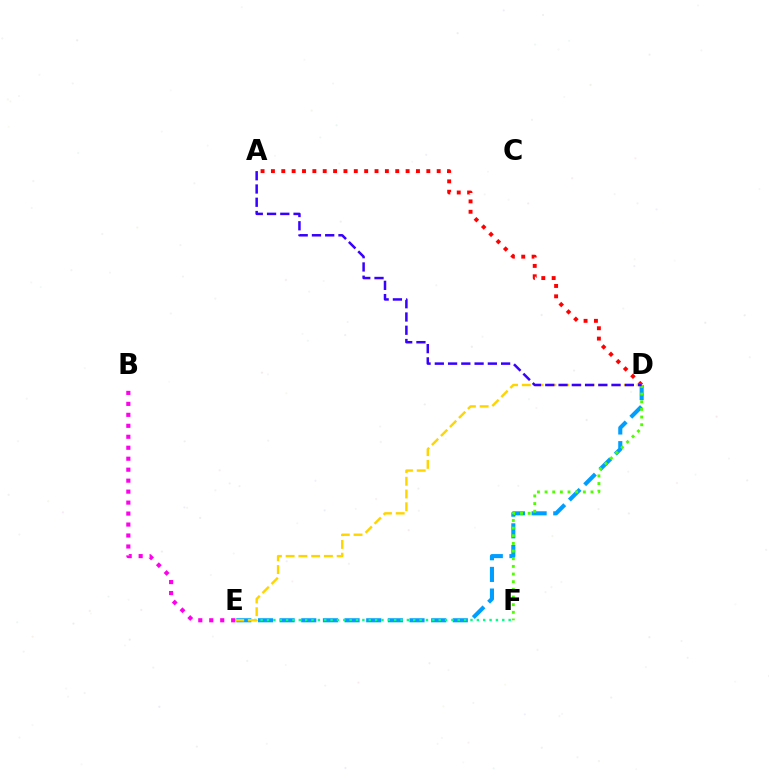{('A', 'D'): [{'color': '#ff0000', 'line_style': 'dotted', 'thickness': 2.81}, {'color': '#3700ff', 'line_style': 'dashed', 'thickness': 1.8}], ('D', 'E'): [{'color': '#009eff', 'line_style': 'dashed', 'thickness': 2.94}, {'color': '#ffd500', 'line_style': 'dashed', 'thickness': 1.73}], ('B', 'E'): [{'color': '#ff00ed', 'line_style': 'dotted', 'thickness': 2.98}], ('E', 'F'): [{'color': '#00ff86', 'line_style': 'dotted', 'thickness': 1.73}], ('D', 'F'): [{'color': '#4fff00', 'line_style': 'dotted', 'thickness': 2.08}]}